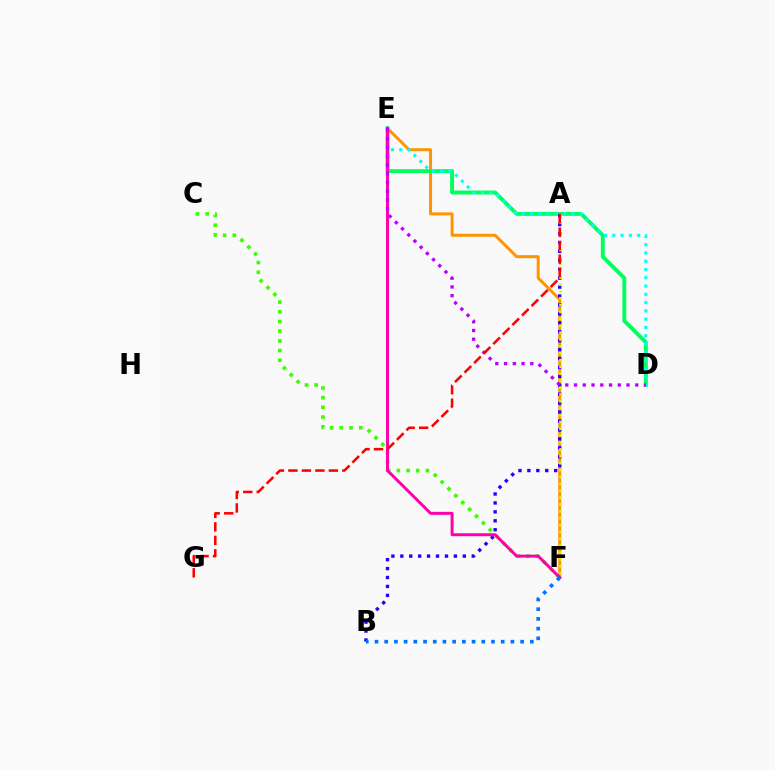{('E', 'F'): [{'color': '#ff9400', 'line_style': 'solid', 'thickness': 2.15}, {'color': '#ff00ac', 'line_style': 'solid', 'thickness': 2.14}], ('D', 'E'): [{'color': '#00ff5c', 'line_style': 'solid', 'thickness': 2.82}, {'color': '#00fff6', 'line_style': 'dotted', 'thickness': 2.25}, {'color': '#b900ff', 'line_style': 'dotted', 'thickness': 2.38}], ('A', 'B'): [{'color': '#2500ff', 'line_style': 'dotted', 'thickness': 2.43}], ('A', 'F'): [{'color': '#d1ff00', 'line_style': 'dotted', 'thickness': 1.87}], ('C', 'F'): [{'color': '#3dff00', 'line_style': 'dotted', 'thickness': 2.63}], ('B', 'F'): [{'color': '#0074ff', 'line_style': 'dotted', 'thickness': 2.64}], ('A', 'G'): [{'color': '#ff0000', 'line_style': 'dashed', 'thickness': 1.83}]}